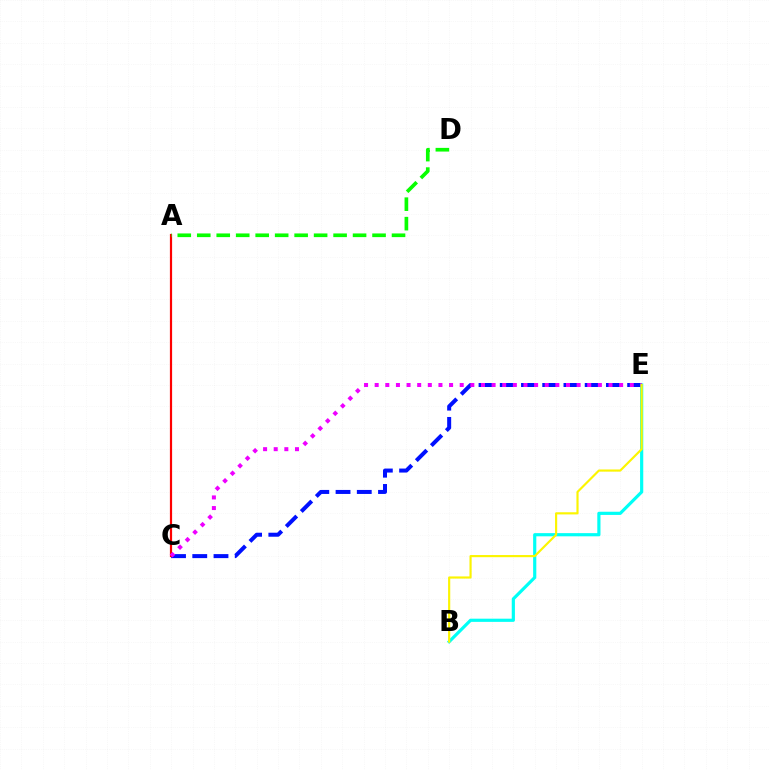{('C', 'E'): [{'color': '#0010ff', 'line_style': 'dashed', 'thickness': 2.88}, {'color': '#ee00ff', 'line_style': 'dotted', 'thickness': 2.89}], ('A', 'C'): [{'color': '#ff0000', 'line_style': 'solid', 'thickness': 1.58}], ('B', 'E'): [{'color': '#00fff6', 'line_style': 'solid', 'thickness': 2.29}, {'color': '#fcf500', 'line_style': 'solid', 'thickness': 1.55}], ('A', 'D'): [{'color': '#08ff00', 'line_style': 'dashed', 'thickness': 2.65}]}